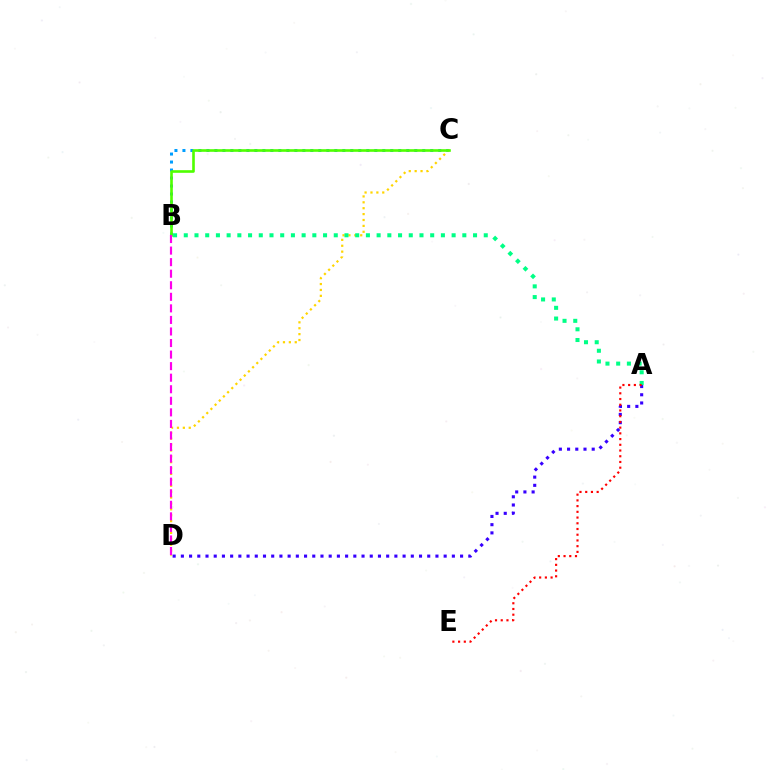{('B', 'C'): [{'color': '#009eff', 'line_style': 'dotted', 'thickness': 2.17}, {'color': '#4fff00', 'line_style': 'solid', 'thickness': 1.89}], ('C', 'D'): [{'color': '#ffd500', 'line_style': 'dotted', 'thickness': 1.6}], ('A', 'B'): [{'color': '#00ff86', 'line_style': 'dotted', 'thickness': 2.91}], ('A', 'D'): [{'color': '#3700ff', 'line_style': 'dotted', 'thickness': 2.23}], ('A', 'E'): [{'color': '#ff0000', 'line_style': 'dotted', 'thickness': 1.55}], ('B', 'D'): [{'color': '#ff00ed', 'line_style': 'dashed', 'thickness': 1.57}]}